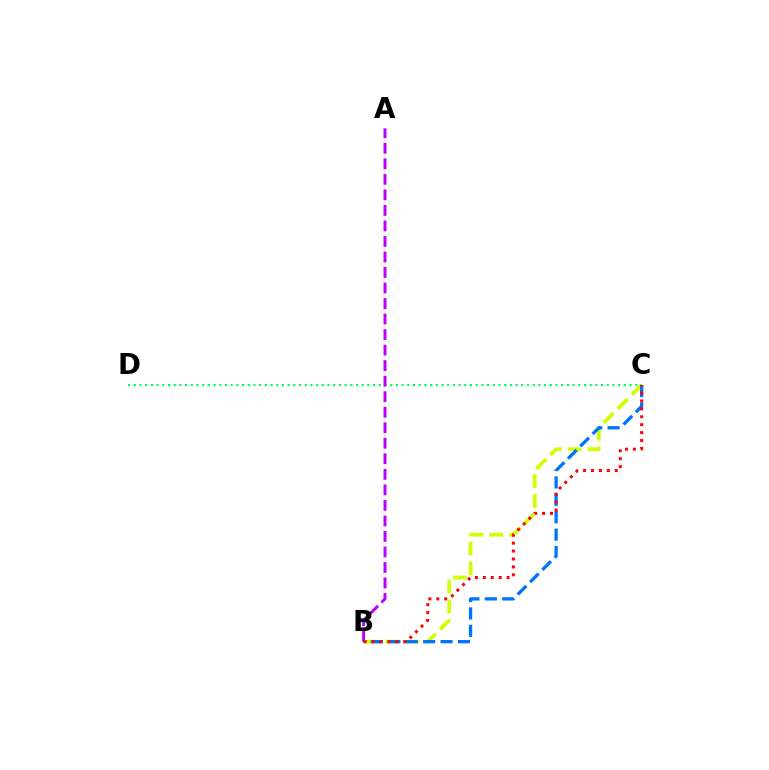{('B', 'C'): [{'color': '#d1ff00', 'line_style': 'dashed', 'thickness': 2.69}, {'color': '#0074ff', 'line_style': 'dashed', 'thickness': 2.37}, {'color': '#ff0000', 'line_style': 'dotted', 'thickness': 2.15}], ('C', 'D'): [{'color': '#00ff5c', 'line_style': 'dotted', 'thickness': 1.55}], ('A', 'B'): [{'color': '#b900ff', 'line_style': 'dashed', 'thickness': 2.11}]}